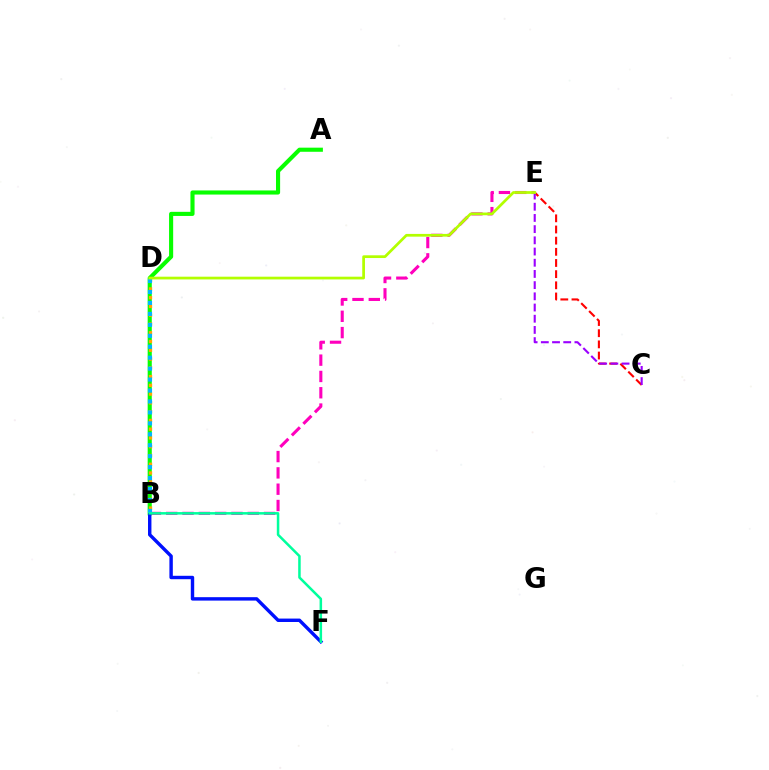{('B', 'E'): [{'color': '#ff00bd', 'line_style': 'dashed', 'thickness': 2.22}], ('A', 'B'): [{'color': '#08ff00', 'line_style': 'solid', 'thickness': 2.96}], ('B', 'F'): [{'color': '#0010ff', 'line_style': 'solid', 'thickness': 2.46}, {'color': '#00ff9d', 'line_style': 'solid', 'thickness': 1.82}], ('B', 'D'): [{'color': '#ffa500', 'line_style': 'dotted', 'thickness': 2.38}, {'color': '#00b5ff', 'line_style': 'dotted', 'thickness': 2.97}], ('C', 'E'): [{'color': '#ff0000', 'line_style': 'dashed', 'thickness': 1.52}, {'color': '#9b00ff', 'line_style': 'dashed', 'thickness': 1.52}], ('D', 'E'): [{'color': '#b3ff00', 'line_style': 'solid', 'thickness': 1.97}]}